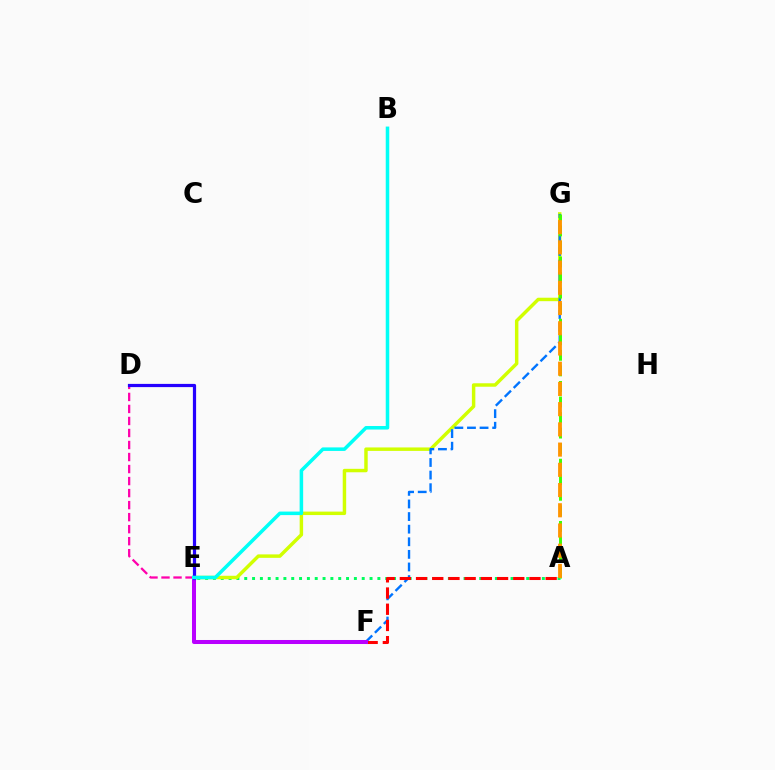{('A', 'E'): [{'color': '#00ff5c', 'line_style': 'dotted', 'thickness': 2.13}], ('E', 'G'): [{'color': '#d1ff00', 'line_style': 'solid', 'thickness': 2.49}], ('D', 'E'): [{'color': '#ff00ac', 'line_style': 'dashed', 'thickness': 1.63}, {'color': '#2500ff', 'line_style': 'solid', 'thickness': 2.31}], ('F', 'G'): [{'color': '#0074ff', 'line_style': 'dashed', 'thickness': 1.71}], ('A', 'G'): [{'color': '#3dff00', 'line_style': 'dashed', 'thickness': 2.11}, {'color': '#ff9400', 'line_style': 'dashed', 'thickness': 2.75}], ('A', 'F'): [{'color': '#ff0000', 'line_style': 'dashed', 'thickness': 2.2}], ('E', 'F'): [{'color': '#b900ff', 'line_style': 'solid', 'thickness': 2.9}], ('B', 'E'): [{'color': '#00fff6', 'line_style': 'solid', 'thickness': 2.54}]}